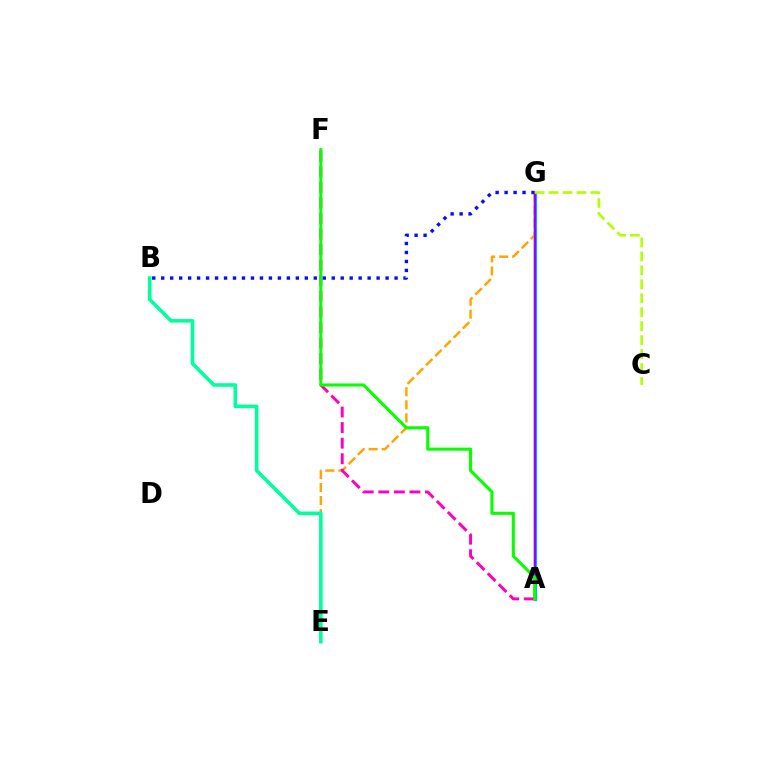{('A', 'G'): [{'color': '#ff0000', 'line_style': 'solid', 'thickness': 1.74}, {'color': '#00b5ff', 'line_style': 'solid', 'thickness': 2.34}, {'color': '#9b00ff', 'line_style': 'solid', 'thickness': 1.55}], ('E', 'G'): [{'color': '#ffa500', 'line_style': 'dashed', 'thickness': 1.77}], ('B', 'G'): [{'color': '#0010ff', 'line_style': 'dotted', 'thickness': 2.44}], ('C', 'G'): [{'color': '#b3ff00', 'line_style': 'dashed', 'thickness': 1.9}], ('A', 'F'): [{'color': '#ff00bd', 'line_style': 'dashed', 'thickness': 2.11}, {'color': '#08ff00', 'line_style': 'solid', 'thickness': 2.22}], ('B', 'E'): [{'color': '#00ff9d', 'line_style': 'solid', 'thickness': 2.57}]}